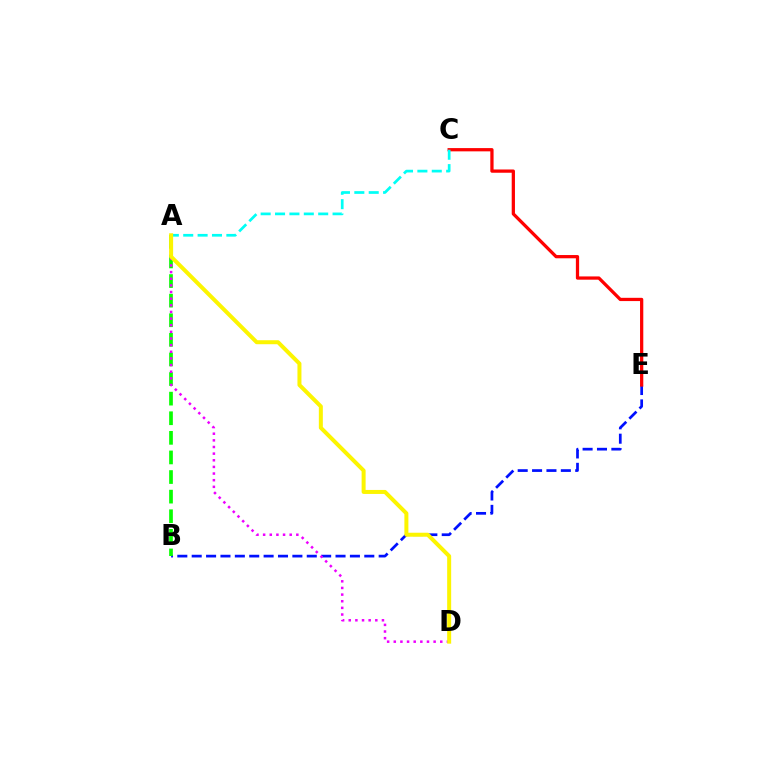{('B', 'E'): [{'color': '#0010ff', 'line_style': 'dashed', 'thickness': 1.95}], ('C', 'E'): [{'color': '#ff0000', 'line_style': 'solid', 'thickness': 2.34}], ('A', 'B'): [{'color': '#08ff00', 'line_style': 'dashed', 'thickness': 2.66}], ('A', 'C'): [{'color': '#00fff6', 'line_style': 'dashed', 'thickness': 1.95}], ('A', 'D'): [{'color': '#ee00ff', 'line_style': 'dotted', 'thickness': 1.8}, {'color': '#fcf500', 'line_style': 'solid', 'thickness': 2.88}]}